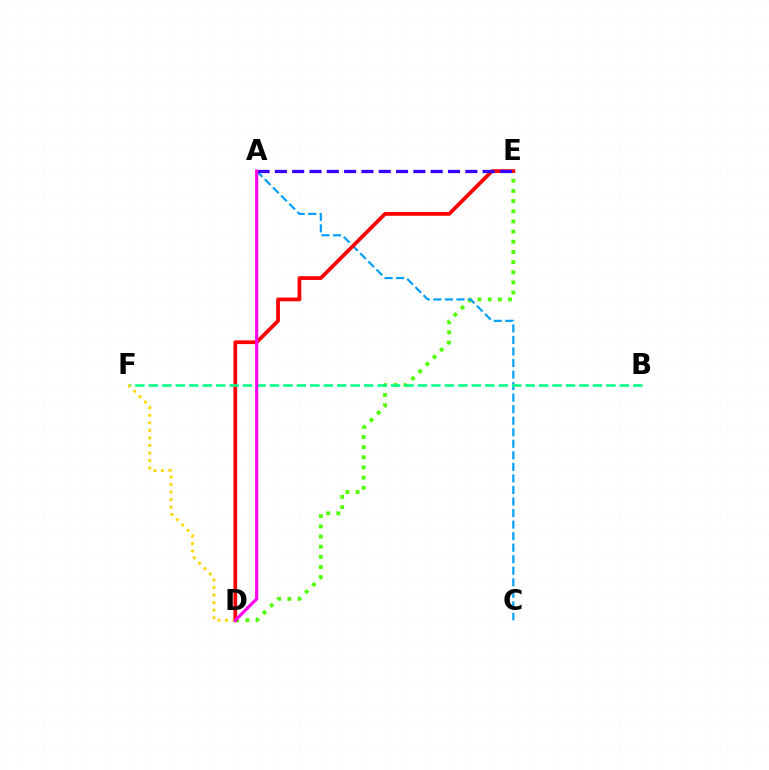{('D', 'E'): [{'color': '#4fff00', 'line_style': 'dotted', 'thickness': 2.76}, {'color': '#ff0000', 'line_style': 'solid', 'thickness': 2.7}], ('A', 'C'): [{'color': '#009eff', 'line_style': 'dashed', 'thickness': 1.57}], ('A', 'E'): [{'color': '#3700ff', 'line_style': 'dashed', 'thickness': 2.35}], ('B', 'F'): [{'color': '#00ff86', 'line_style': 'dashed', 'thickness': 1.83}], ('D', 'F'): [{'color': '#ffd500', 'line_style': 'dotted', 'thickness': 2.05}], ('A', 'D'): [{'color': '#ff00ed', 'line_style': 'solid', 'thickness': 2.27}]}